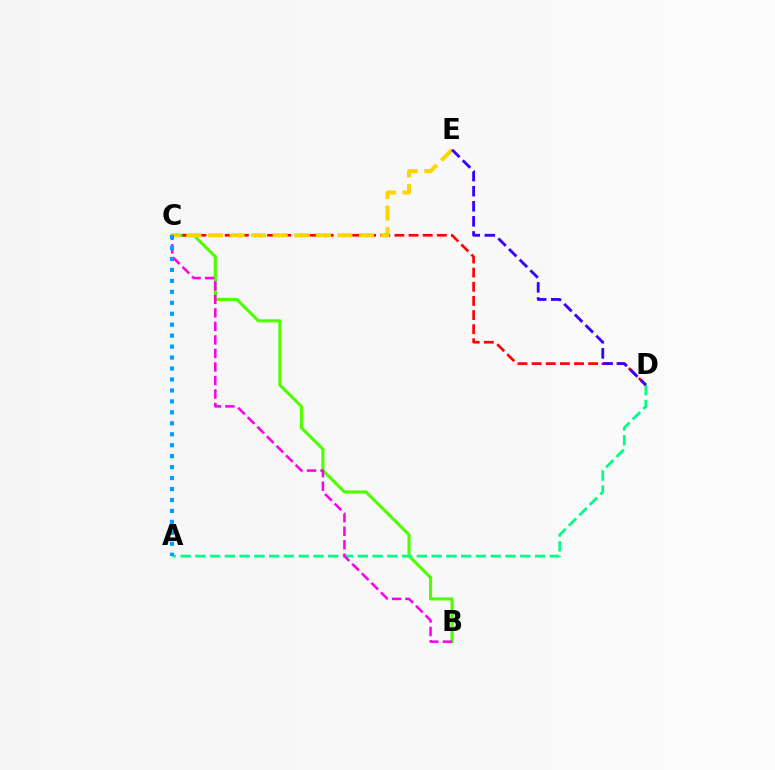{('B', 'C'): [{'color': '#4fff00', 'line_style': 'solid', 'thickness': 2.24}, {'color': '#ff00ed', 'line_style': 'dashed', 'thickness': 1.84}], ('A', 'D'): [{'color': '#00ff86', 'line_style': 'dashed', 'thickness': 2.01}], ('C', 'D'): [{'color': '#ff0000', 'line_style': 'dashed', 'thickness': 1.92}], ('C', 'E'): [{'color': '#ffd500', 'line_style': 'dashed', 'thickness': 2.93}], ('D', 'E'): [{'color': '#3700ff', 'line_style': 'dashed', 'thickness': 2.05}], ('A', 'C'): [{'color': '#009eff', 'line_style': 'dotted', 'thickness': 2.98}]}